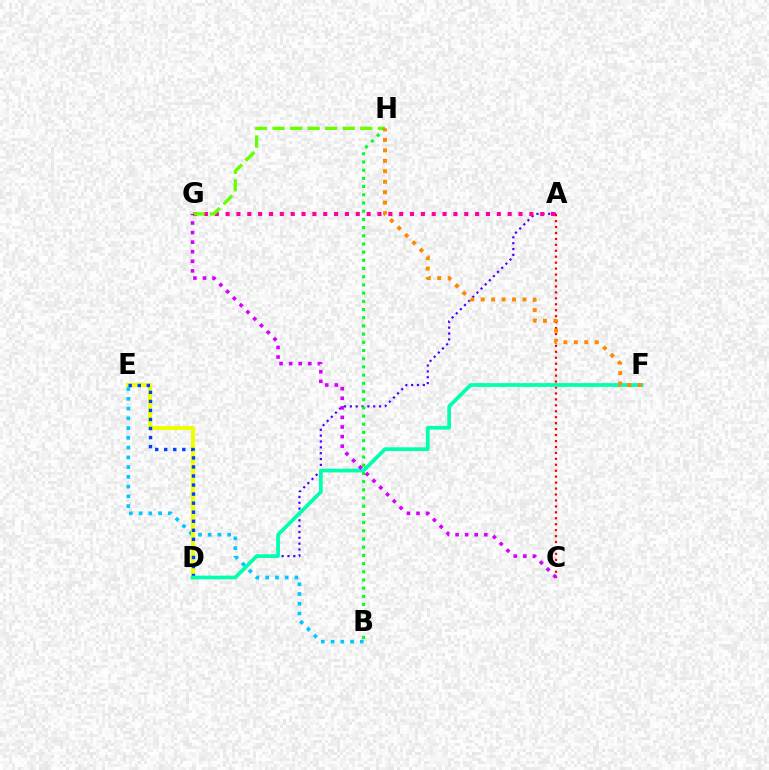{('B', 'E'): [{'color': '#00c7ff', 'line_style': 'dotted', 'thickness': 2.65}], ('A', 'D'): [{'color': '#4f00ff', 'line_style': 'dotted', 'thickness': 1.59}], ('D', 'E'): [{'color': '#eeff00', 'line_style': 'solid', 'thickness': 2.91}, {'color': '#003fff', 'line_style': 'dotted', 'thickness': 2.46}], ('A', 'C'): [{'color': '#ff0000', 'line_style': 'dotted', 'thickness': 1.62}], ('A', 'G'): [{'color': '#ff00a0', 'line_style': 'dotted', 'thickness': 2.95}], ('G', 'H'): [{'color': '#66ff00', 'line_style': 'dashed', 'thickness': 2.38}], ('B', 'H'): [{'color': '#00ff27', 'line_style': 'dotted', 'thickness': 2.23}], ('D', 'F'): [{'color': '#00ffaf', 'line_style': 'solid', 'thickness': 2.68}], ('C', 'G'): [{'color': '#d600ff', 'line_style': 'dotted', 'thickness': 2.6}], ('F', 'H'): [{'color': '#ff8800', 'line_style': 'dotted', 'thickness': 2.84}]}